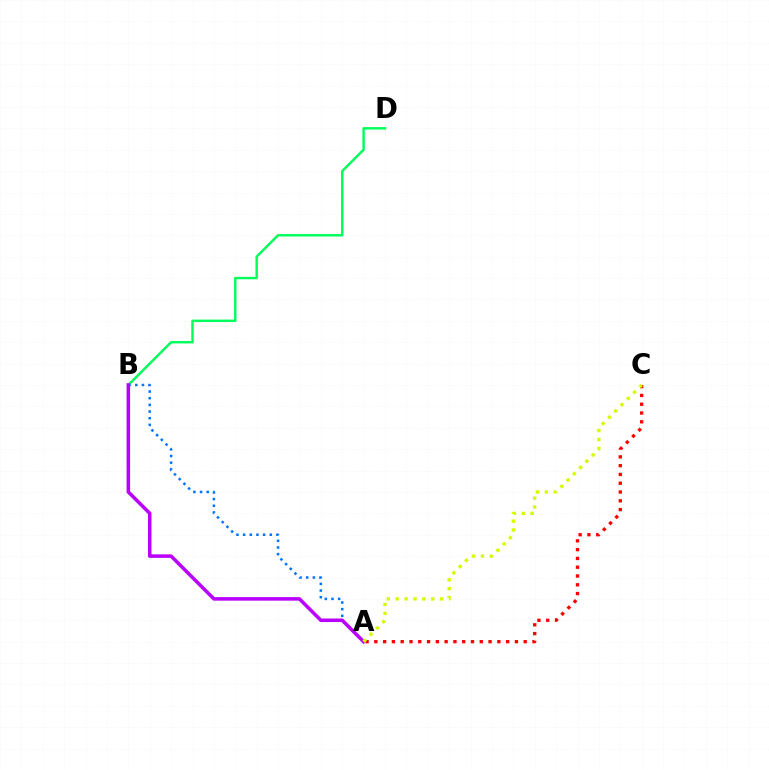{('A', 'B'): [{'color': '#0074ff', 'line_style': 'dotted', 'thickness': 1.81}, {'color': '#b900ff', 'line_style': 'solid', 'thickness': 2.54}], ('B', 'D'): [{'color': '#00ff5c', 'line_style': 'solid', 'thickness': 1.76}], ('A', 'C'): [{'color': '#ff0000', 'line_style': 'dotted', 'thickness': 2.39}, {'color': '#d1ff00', 'line_style': 'dotted', 'thickness': 2.41}]}